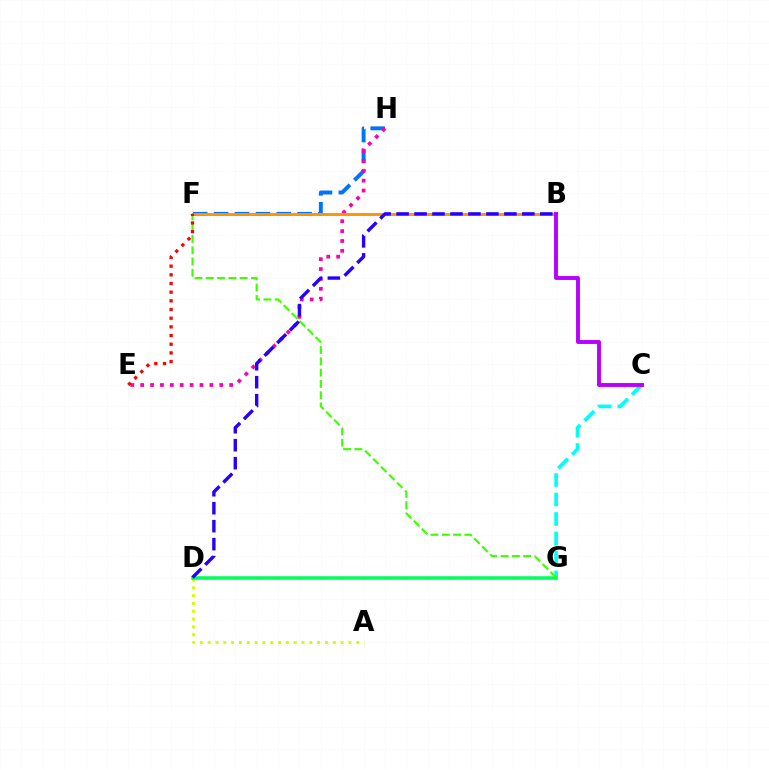{('F', 'H'): [{'color': '#0074ff', 'line_style': 'dashed', 'thickness': 2.84}], ('C', 'G'): [{'color': '#00fff6', 'line_style': 'dashed', 'thickness': 2.64}], ('E', 'H'): [{'color': '#ff00ac', 'line_style': 'dotted', 'thickness': 2.69}], ('A', 'D'): [{'color': '#d1ff00', 'line_style': 'dotted', 'thickness': 2.12}], ('D', 'G'): [{'color': '#00ff5c', 'line_style': 'solid', 'thickness': 2.57}], ('B', 'F'): [{'color': '#ff9400', 'line_style': 'solid', 'thickness': 2.1}], ('F', 'G'): [{'color': '#3dff00', 'line_style': 'dashed', 'thickness': 1.53}], ('E', 'F'): [{'color': '#ff0000', 'line_style': 'dotted', 'thickness': 2.36}], ('B', 'C'): [{'color': '#b900ff', 'line_style': 'solid', 'thickness': 2.81}], ('B', 'D'): [{'color': '#2500ff', 'line_style': 'dashed', 'thickness': 2.44}]}